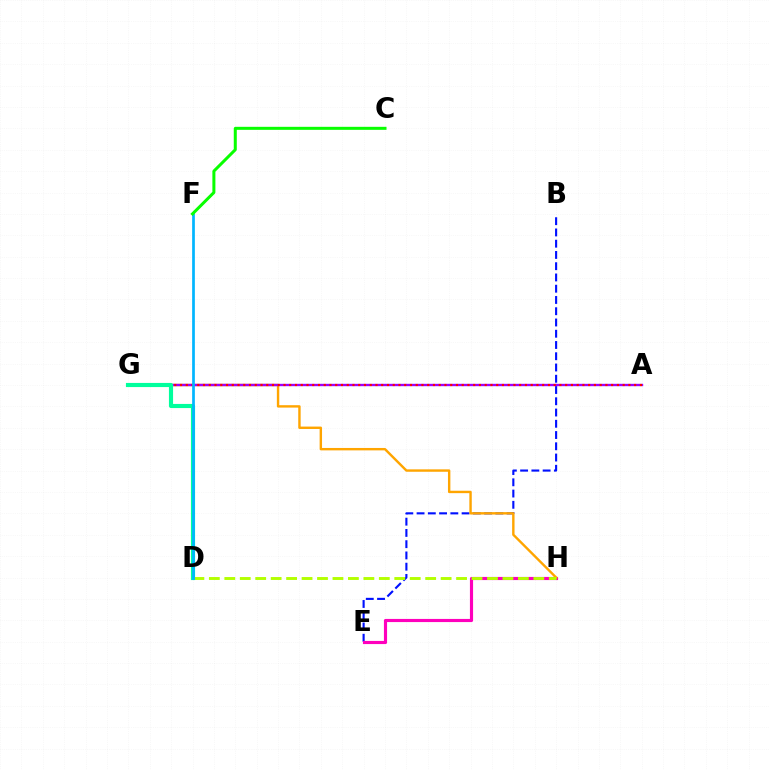{('B', 'E'): [{'color': '#0010ff', 'line_style': 'dashed', 'thickness': 1.53}], ('E', 'H'): [{'color': '#ff00bd', 'line_style': 'solid', 'thickness': 2.27}], ('G', 'H'): [{'color': '#ffa500', 'line_style': 'solid', 'thickness': 1.73}], ('D', 'H'): [{'color': '#b3ff00', 'line_style': 'dashed', 'thickness': 2.1}], ('A', 'G'): [{'color': '#9b00ff', 'line_style': 'solid', 'thickness': 1.7}, {'color': '#ff0000', 'line_style': 'dotted', 'thickness': 1.56}], ('D', 'G'): [{'color': '#00ff9d', 'line_style': 'solid', 'thickness': 2.98}], ('D', 'F'): [{'color': '#00b5ff', 'line_style': 'solid', 'thickness': 1.95}], ('C', 'F'): [{'color': '#08ff00', 'line_style': 'solid', 'thickness': 2.17}]}